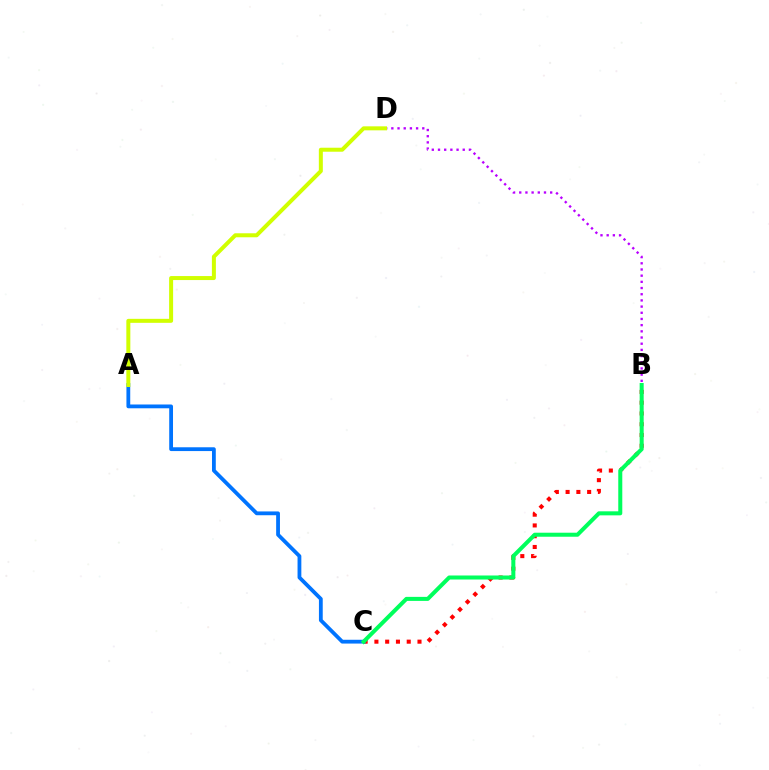{('B', 'C'): [{'color': '#ff0000', 'line_style': 'dotted', 'thickness': 2.93}, {'color': '#00ff5c', 'line_style': 'solid', 'thickness': 2.9}], ('B', 'D'): [{'color': '#b900ff', 'line_style': 'dotted', 'thickness': 1.68}], ('A', 'C'): [{'color': '#0074ff', 'line_style': 'solid', 'thickness': 2.73}], ('A', 'D'): [{'color': '#d1ff00', 'line_style': 'solid', 'thickness': 2.88}]}